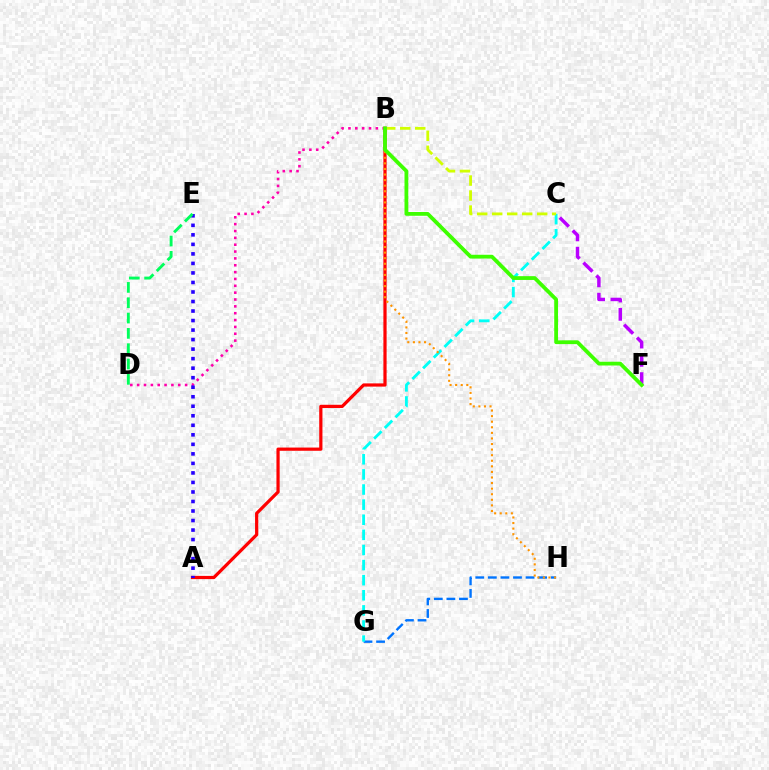{('G', 'H'): [{'color': '#0074ff', 'line_style': 'dashed', 'thickness': 1.71}], ('C', 'G'): [{'color': '#00fff6', 'line_style': 'dashed', 'thickness': 2.05}], ('B', 'D'): [{'color': '#ff00ac', 'line_style': 'dotted', 'thickness': 1.86}], ('A', 'B'): [{'color': '#ff0000', 'line_style': 'solid', 'thickness': 2.32}], ('A', 'E'): [{'color': '#2500ff', 'line_style': 'dotted', 'thickness': 2.59}], ('B', 'H'): [{'color': '#ff9400', 'line_style': 'dotted', 'thickness': 1.52}], ('B', 'C'): [{'color': '#d1ff00', 'line_style': 'dashed', 'thickness': 2.04}], ('D', 'E'): [{'color': '#00ff5c', 'line_style': 'dashed', 'thickness': 2.08}], ('C', 'F'): [{'color': '#b900ff', 'line_style': 'dashed', 'thickness': 2.48}], ('B', 'F'): [{'color': '#3dff00', 'line_style': 'solid', 'thickness': 2.73}]}